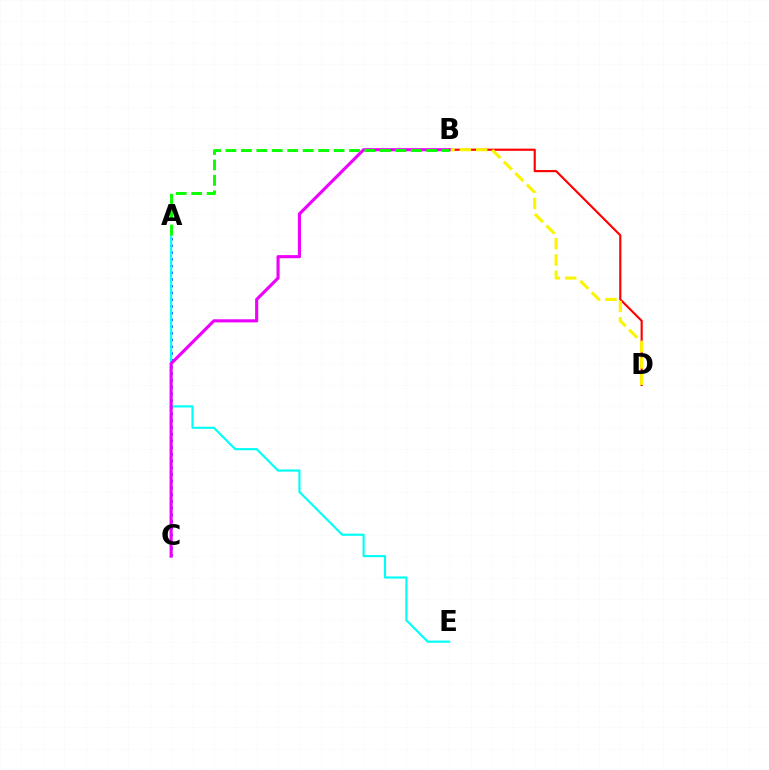{('A', 'C'): [{'color': '#0010ff', 'line_style': 'dotted', 'thickness': 1.83}], ('B', 'D'): [{'color': '#ff0000', 'line_style': 'solid', 'thickness': 1.55}, {'color': '#fcf500', 'line_style': 'dashed', 'thickness': 2.22}], ('A', 'E'): [{'color': '#00fff6', 'line_style': 'solid', 'thickness': 1.56}], ('B', 'C'): [{'color': '#ee00ff', 'line_style': 'solid', 'thickness': 2.25}], ('A', 'B'): [{'color': '#08ff00', 'line_style': 'dashed', 'thickness': 2.1}]}